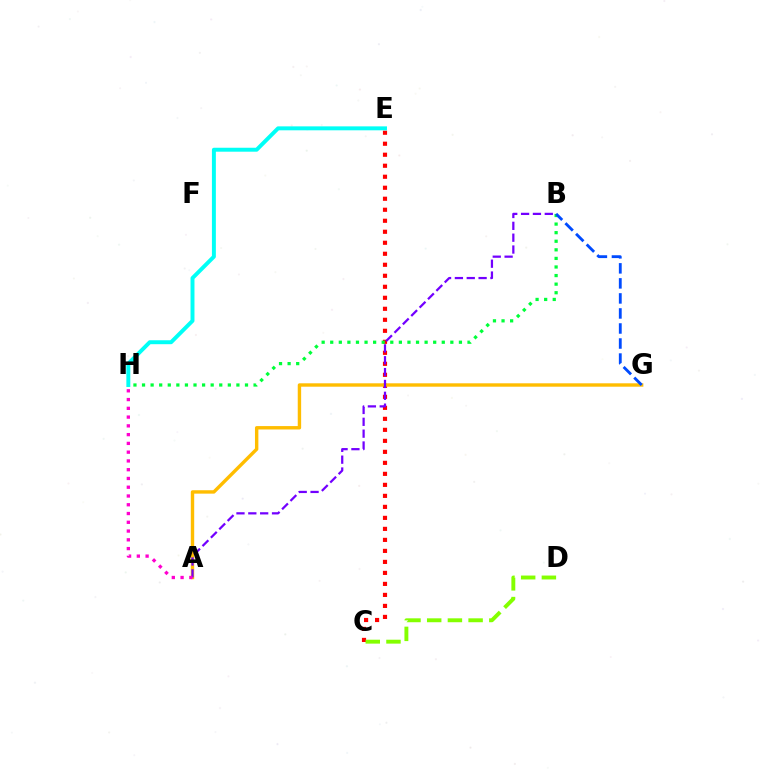{('C', 'E'): [{'color': '#ff0000', 'line_style': 'dotted', 'thickness': 2.99}], ('C', 'D'): [{'color': '#84ff00', 'line_style': 'dashed', 'thickness': 2.81}], ('A', 'G'): [{'color': '#ffbd00', 'line_style': 'solid', 'thickness': 2.45}], ('A', 'B'): [{'color': '#7200ff', 'line_style': 'dashed', 'thickness': 1.61}], ('B', 'H'): [{'color': '#00ff39', 'line_style': 'dotted', 'thickness': 2.33}], ('A', 'H'): [{'color': '#ff00cf', 'line_style': 'dotted', 'thickness': 2.38}], ('E', 'H'): [{'color': '#00fff6', 'line_style': 'solid', 'thickness': 2.84}], ('B', 'G'): [{'color': '#004bff', 'line_style': 'dashed', 'thickness': 2.04}]}